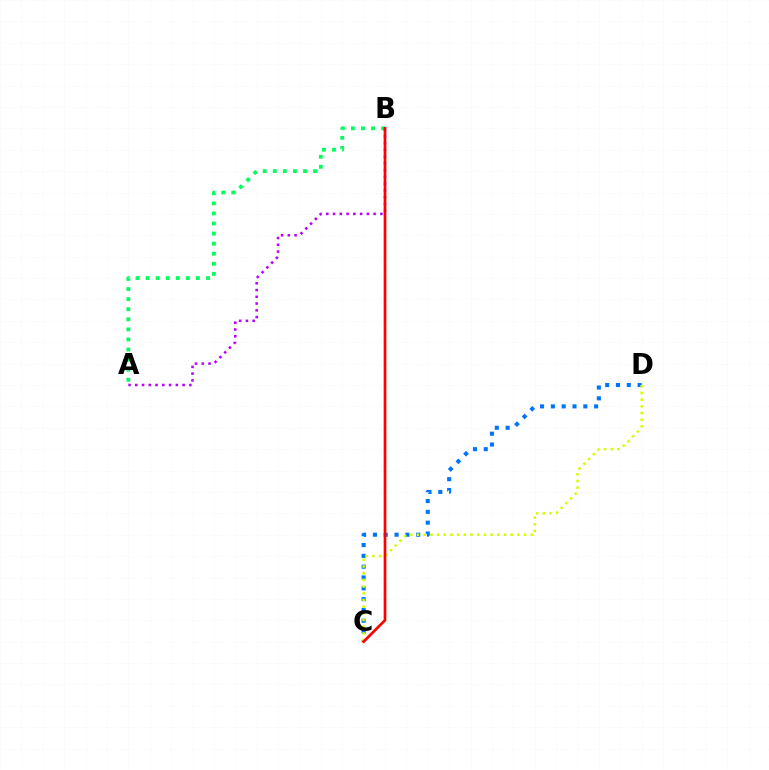{('A', 'B'): [{'color': '#00ff5c', 'line_style': 'dotted', 'thickness': 2.74}, {'color': '#b900ff', 'line_style': 'dotted', 'thickness': 1.84}], ('C', 'D'): [{'color': '#0074ff', 'line_style': 'dotted', 'thickness': 2.94}, {'color': '#d1ff00', 'line_style': 'dotted', 'thickness': 1.82}], ('B', 'C'): [{'color': '#ff0000', 'line_style': 'solid', 'thickness': 1.93}]}